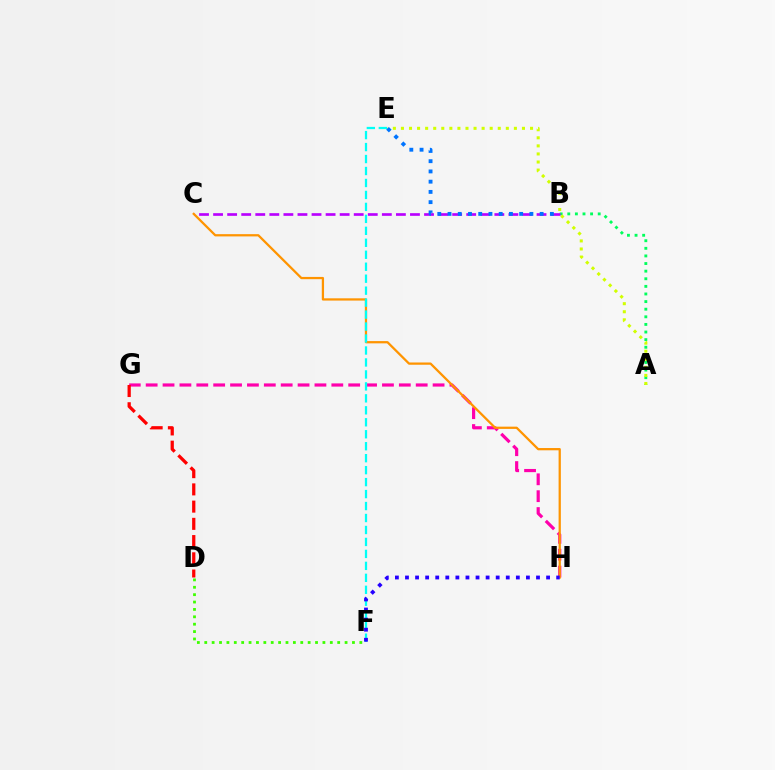{('A', 'B'): [{'color': '#00ff5c', 'line_style': 'dotted', 'thickness': 2.07}], ('D', 'F'): [{'color': '#3dff00', 'line_style': 'dotted', 'thickness': 2.01}], ('B', 'C'): [{'color': '#b900ff', 'line_style': 'dashed', 'thickness': 1.91}], ('A', 'E'): [{'color': '#d1ff00', 'line_style': 'dotted', 'thickness': 2.19}], ('G', 'H'): [{'color': '#ff00ac', 'line_style': 'dashed', 'thickness': 2.29}], ('C', 'H'): [{'color': '#ff9400', 'line_style': 'solid', 'thickness': 1.63}], ('B', 'E'): [{'color': '#0074ff', 'line_style': 'dotted', 'thickness': 2.78}], ('E', 'F'): [{'color': '#00fff6', 'line_style': 'dashed', 'thickness': 1.63}], ('F', 'H'): [{'color': '#2500ff', 'line_style': 'dotted', 'thickness': 2.74}], ('D', 'G'): [{'color': '#ff0000', 'line_style': 'dashed', 'thickness': 2.34}]}